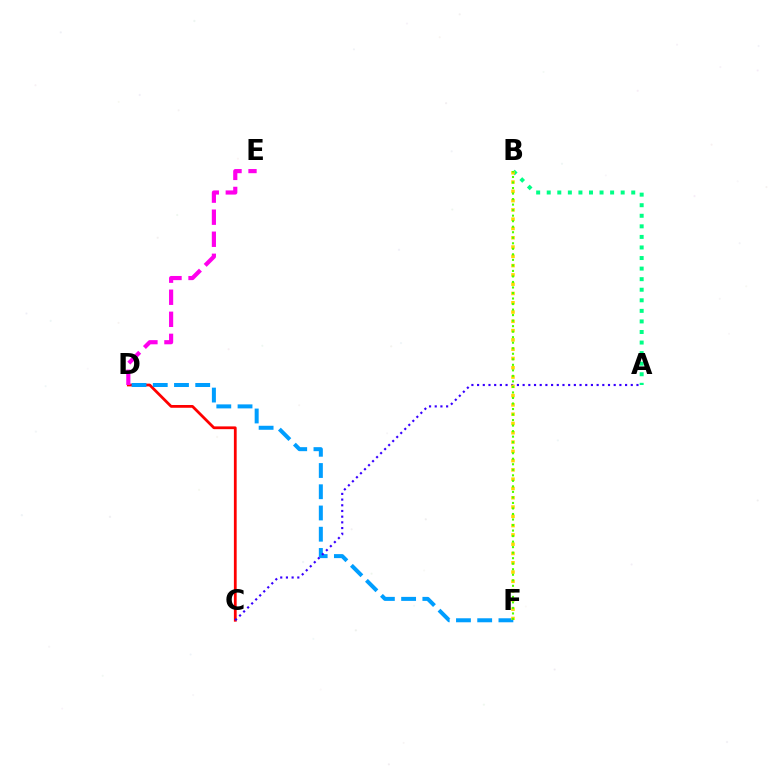{('A', 'B'): [{'color': '#00ff86', 'line_style': 'dotted', 'thickness': 2.87}], ('C', 'D'): [{'color': '#ff0000', 'line_style': 'solid', 'thickness': 1.99}], ('D', 'F'): [{'color': '#009eff', 'line_style': 'dashed', 'thickness': 2.88}], ('A', 'C'): [{'color': '#3700ff', 'line_style': 'dotted', 'thickness': 1.55}], ('B', 'F'): [{'color': '#ffd500', 'line_style': 'dotted', 'thickness': 2.52}, {'color': '#4fff00', 'line_style': 'dotted', 'thickness': 1.5}], ('D', 'E'): [{'color': '#ff00ed', 'line_style': 'dashed', 'thickness': 3.0}]}